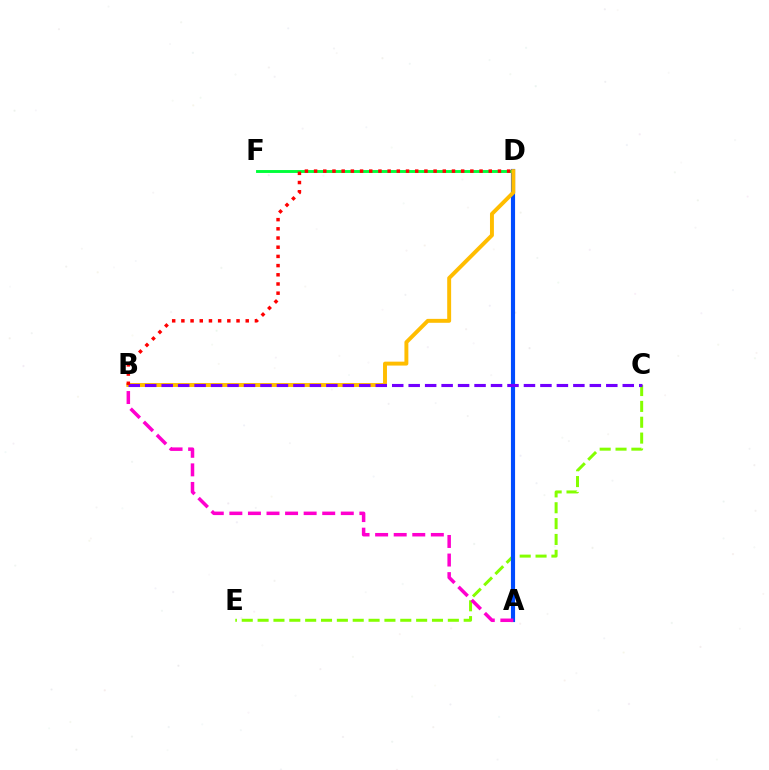{('C', 'E'): [{'color': '#84ff00', 'line_style': 'dashed', 'thickness': 2.15}], ('A', 'D'): [{'color': '#00fff6', 'line_style': 'solid', 'thickness': 2.71}, {'color': '#004bff', 'line_style': 'solid', 'thickness': 2.98}], ('D', 'F'): [{'color': '#00ff39', 'line_style': 'solid', 'thickness': 2.09}], ('A', 'B'): [{'color': '#ff00cf', 'line_style': 'dashed', 'thickness': 2.52}], ('B', 'D'): [{'color': '#ffbd00', 'line_style': 'solid', 'thickness': 2.83}, {'color': '#ff0000', 'line_style': 'dotted', 'thickness': 2.5}], ('B', 'C'): [{'color': '#7200ff', 'line_style': 'dashed', 'thickness': 2.24}]}